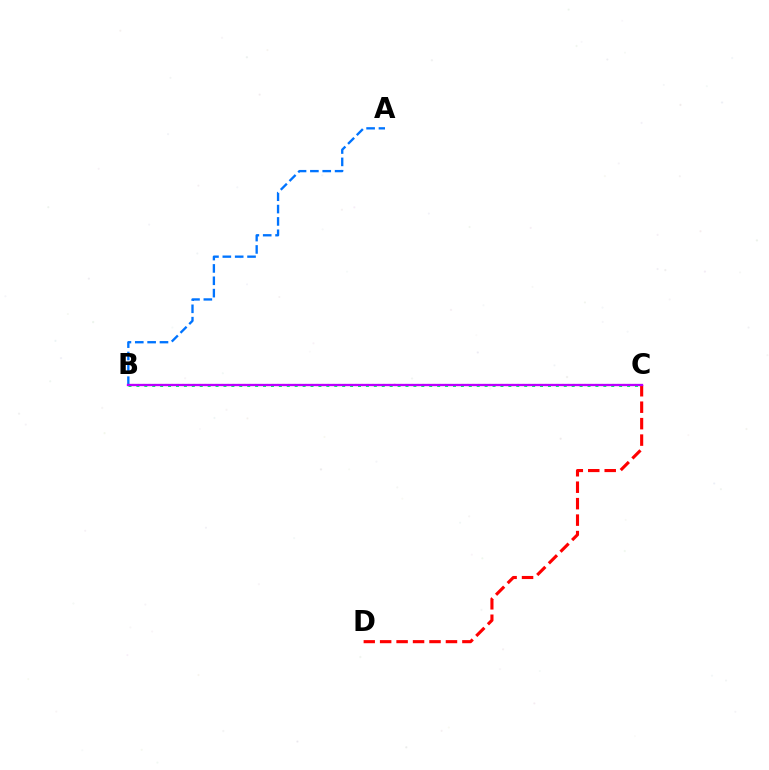{('B', 'C'): [{'color': '#d1ff00', 'line_style': 'dotted', 'thickness': 1.52}, {'color': '#00ff5c', 'line_style': 'dotted', 'thickness': 2.15}, {'color': '#b900ff', 'line_style': 'solid', 'thickness': 1.67}], ('A', 'B'): [{'color': '#0074ff', 'line_style': 'dashed', 'thickness': 1.68}], ('C', 'D'): [{'color': '#ff0000', 'line_style': 'dashed', 'thickness': 2.24}]}